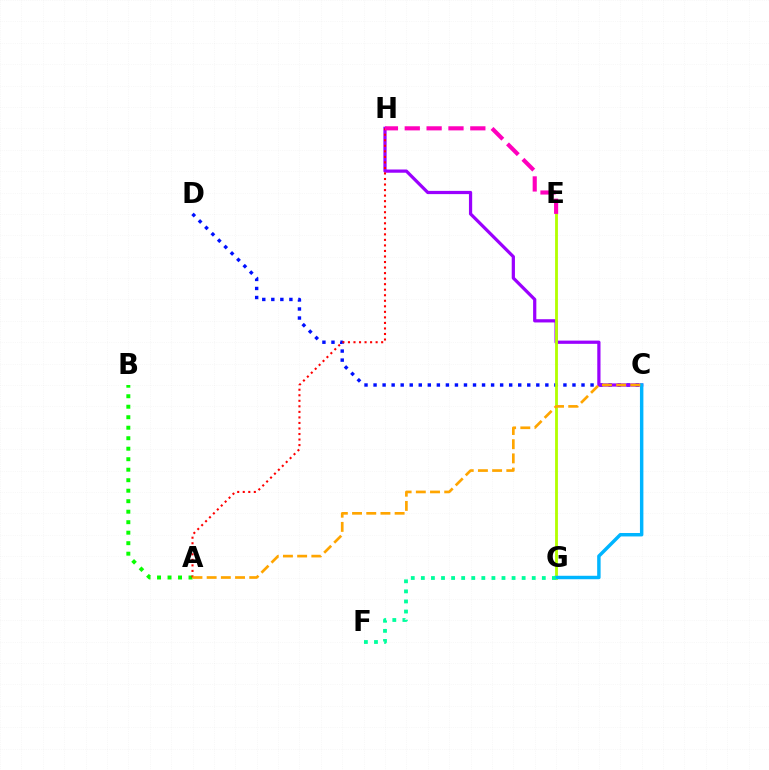{('C', 'D'): [{'color': '#0010ff', 'line_style': 'dotted', 'thickness': 2.46}], ('C', 'H'): [{'color': '#9b00ff', 'line_style': 'solid', 'thickness': 2.33}], ('E', 'G'): [{'color': '#b3ff00', 'line_style': 'solid', 'thickness': 2.03}], ('A', 'B'): [{'color': '#08ff00', 'line_style': 'dotted', 'thickness': 2.85}], ('C', 'G'): [{'color': '#00b5ff', 'line_style': 'solid', 'thickness': 2.48}], ('A', 'H'): [{'color': '#ff0000', 'line_style': 'dotted', 'thickness': 1.5}], ('F', 'G'): [{'color': '#00ff9d', 'line_style': 'dotted', 'thickness': 2.74}], ('A', 'C'): [{'color': '#ffa500', 'line_style': 'dashed', 'thickness': 1.93}], ('E', 'H'): [{'color': '#ff00bd', 'line_style': 'dashed', 'thickness': 2.97}]}